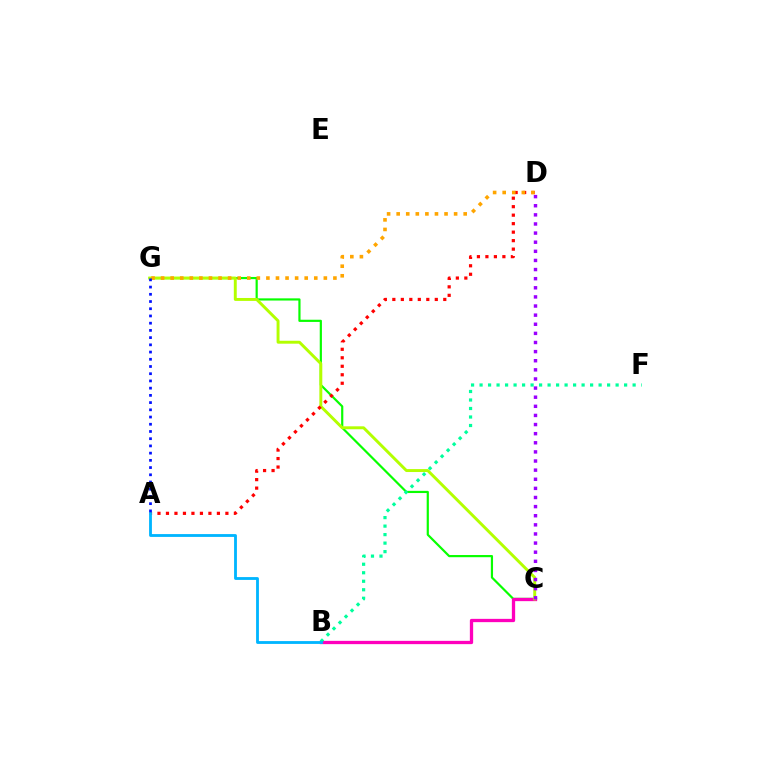{('C', 'G'): [{'color': '#08ff00', 'line_style': 'solid', 'thickness': 1.57}, {'color': '#b3ff00', 'line_style': 'solid', 'thickness': 2.11}], ('B', 'C'): [{'color': '#ff00bd', 'line_style': 'solid', 'thickness': 2.37}], ('A', 'D'): [{'color': '#ff0000', 'line_style': 'dotted', 'thickness': 2.31}], ('C', 'D'): [{'color': '#9b00ff', 'line_style': 'dotted', 'thickness': 2.48}], ('B', 'F'): [{'color': '#00ff9d', 'line_style': 'dotted', 'thickness': 2.31}], ('A', 'B'): [{'color': '#00b5ff', 'line_style': 'solid', 'thickness': 2.04}], ('D', 'G'): [{'color': '#ffa500', 'line_style': 'dotted', 'thickness': 2.6}], ('A', 'G'): [{'color': '#0010ff', 'line_style': 'dotted', 'thickness': 1.96}]}